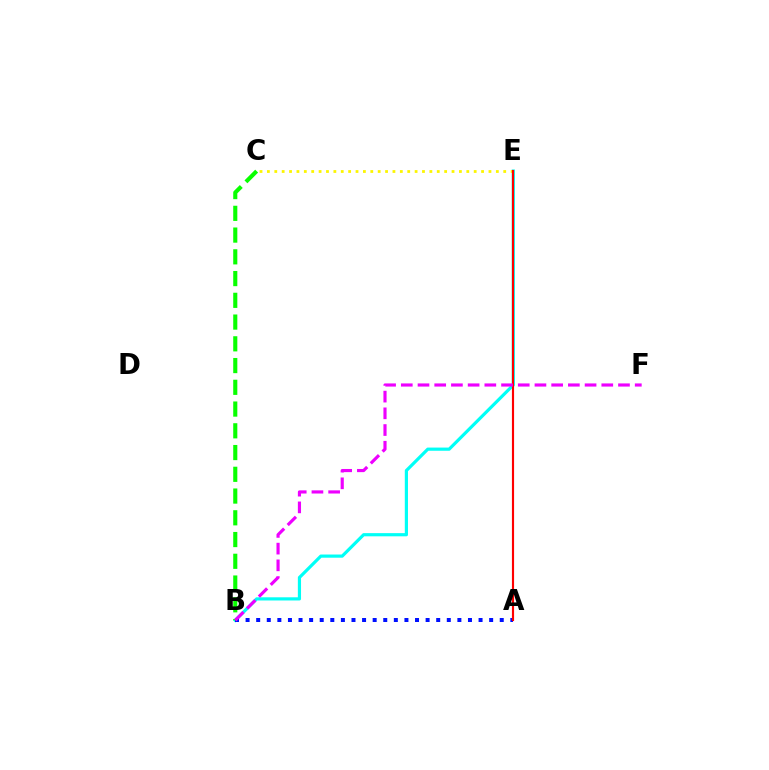{('B', 'E'): [{'color': '#00fff6', 'line_style': 'solid', 'thickness': 2.29}], ('C', 'E'): [{'color': '#fcf500', 'line_style': 'dotted', 'thickness': 2.01}], ('A', 'B'): [{'color': '#0010ff', 'line_style': 'dotted', 'thickness': 2.88}], ('B', 'C'): [{'color': '#08ff00', 'line_style': 'dashed', 'thickness': 2.95}], ('A', 'E'): [{'color': '#ff0000', 'line_style': 'solid', 'thickness': 1.55}], ('B', 'F'): [{'color': '#ee00ff', 'line_style': 'dashed', 'thickness': 2.27}]}